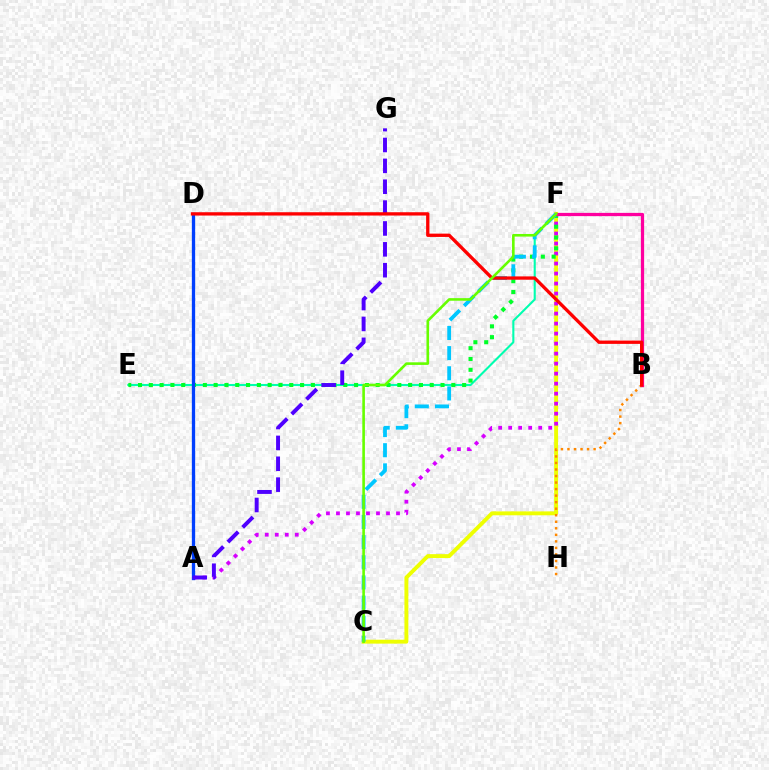{('E', 'F'): [{'color': '#00ffaf', 'line_style': 'solid', 'thickness': 1.51}, {'color': '#00ff27', 'line_style': 'dotted', 'thickness': 2.94}], ('C', 'F'): [{'color': '#eeff00', 'line_style': 'solid', 'thickness': 2.81}, {'color': '#00c7ff', 'line_style': 'dashed', 'thickness': 2.74}, {'color': '#66ff00', 'line_style': 'solid', 'thickness': 1.88}], ('A', 'F'): [{'color': '#d600ff', 'line_style': 'dotted', 'thickness': 2.72}], ('B', 'H'): [{'color': '#ff8800', 'line_style': 'dotted', 'thickness': 1.78}], ('A', 'D'): [{'color': '#003fff', 'line_style': 'solid', 'thickness': 2.38}], ('B', 'F'): [{'color': '#ff00a0', 'line_style': 'solid', 'thickness': 2.33}], ('A', 'G'): [{'color': '#4f00ff', 'line_style': 'dashed', 'thickness': 2.83}], ('B', 'D'): [{'color': '#ff0000', 'line_style': 'solid', 'thickness': 2.39}]}